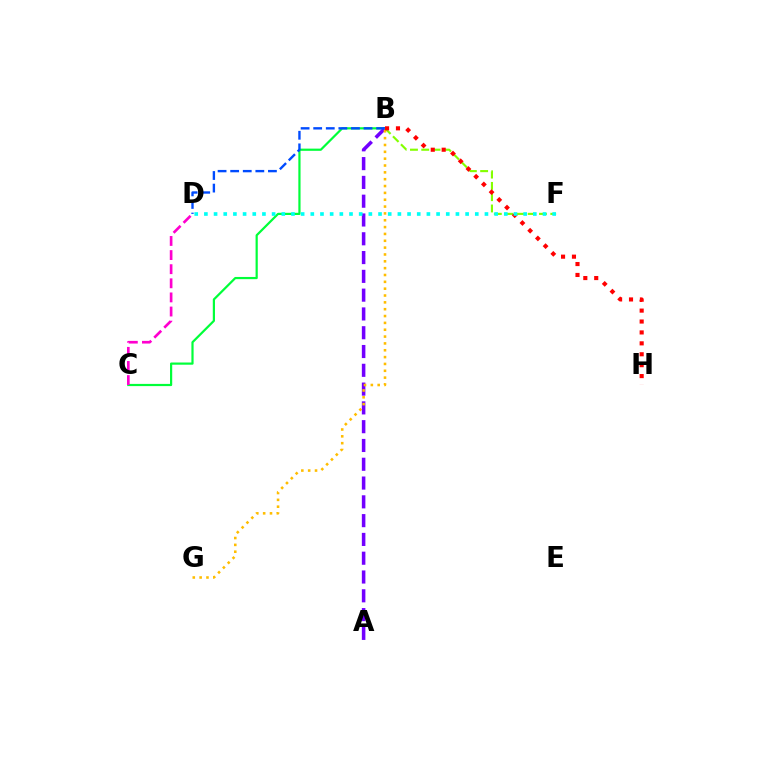{('B', 'C'): [{'color': '#00ff39', 'line_style': 'solid', 'thickness': 1.59}], ('A', 'B'): [{'color': '#7200ff', 'line_style': 'dashed', 'thickness': 2.55}], ('B', 'D'): [{'color': '#004bff', 'line_style': 'dashed', 'thickness': 1.71}], ('C', 'D'): [{'color': '#ff00cf', 'line_style': 'dashed', 'thickness': 1.92}], ('B', 'F'): [{'color': '#84ff00', 'line_style': 'dashed', 'thickness': 1.53}], ('B', 'G'): [{'color': '#ffbd00', 'line_style': 'dotted', 'thickness': 1.86}], ('B', 'H'): [{'color': '#ff0000', 'line_style': 'dotted', 'thickness': 2.96}], ('D', 'F'): [{'color': '#00fff6', 'line_style': 'dotted', 'thickness': 2.63}]}